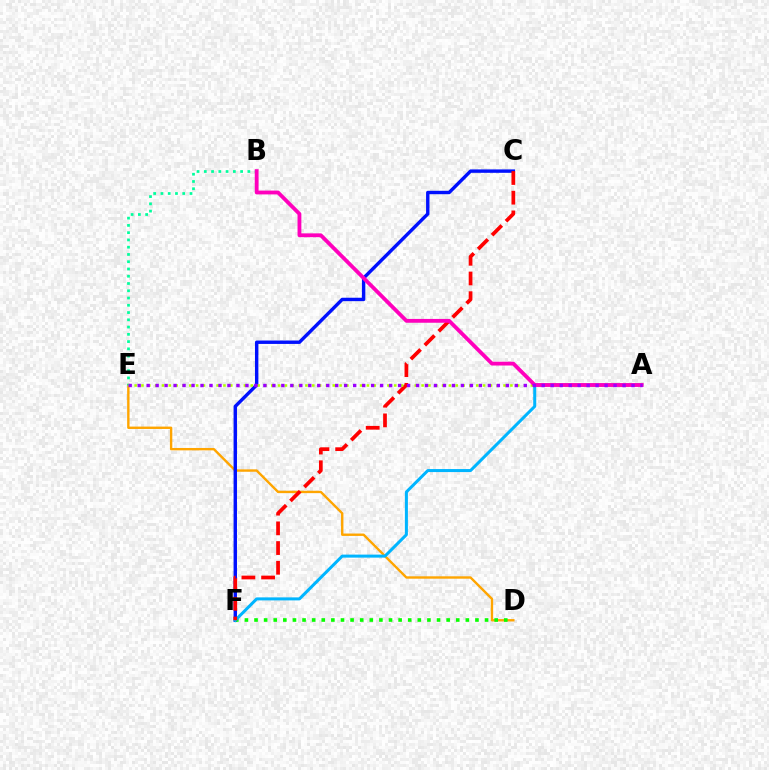{('D', 'E'): [{'color': '#ffa500', 'line_style': 'solid', 'thickness': 1.72}], ('C', 'F'): [{'color': '#0010ff', 'line_style': 'solid', 'thickness': 2.45}, {'color': '#ff0000', 'line_style': 'dashed', 'thickness': 2.68}], ('D', 'F'): [{'color': '#08ff00', 'line_style': 'dotted', 'thickness': 2.61}], ('A', 'F'): [{'color': '#00b5ff', 'line_style': 'solid', 'thickness': 2.17}], ('B', 'E'): [{'color': '#00ff9d', 'line_style': 'dotted', 'thickness': 1.97}], ('A', 'E'): [{'color': '#b3ff00', 'line_style': 'dotted', 'thickness': 1.86}, {'color': '#9b00ff', 'line_style': 'dotted', 'thickness': 2.44}], ('A', 'B'): [{'color': '#ff00bd', 'line_style': 'solid', 'thickness': 2.75}]}